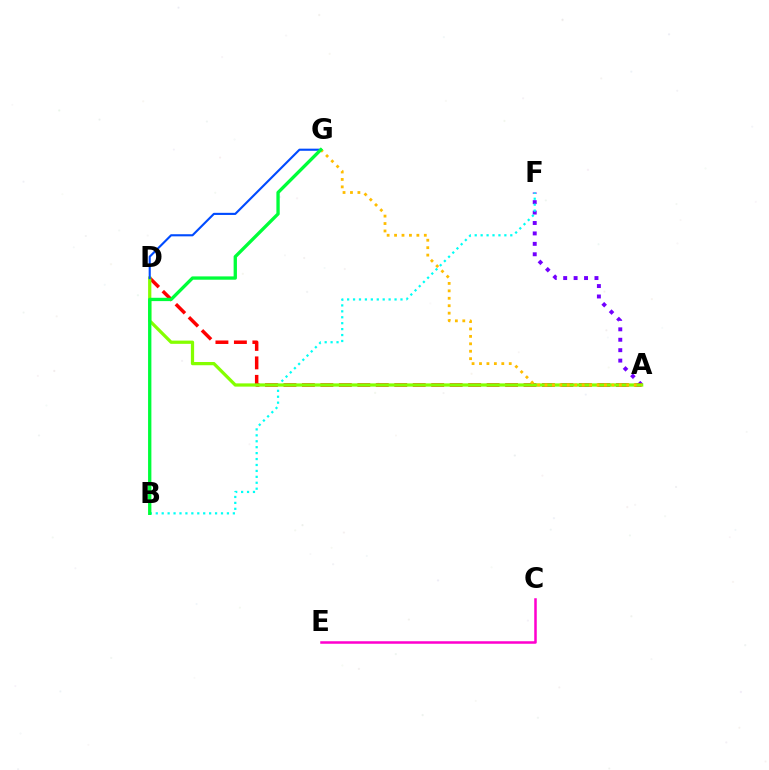{('A', 'F'): [{'color': '#7200ff', 'line_style': 'dotted', 'thickness': 2.83}], ('A', 'D'): [{'color': '#ff0000', 'line_style': 'dashed', 'thickness': 2.51}, {'color': '#84ff00', 'line_style': 'solid', 'thickness': 2.33}], ('B', 'F'): [{'color': '#00fff6', 'line_style': 'dotted', 'thickness': 1.61}], ('D', 'G'): [{'color': '#004bff', 'line_style': 'solid', 'thickness': 1.53}], ('A', 'G'): [{'color': '#ffbd00', 'line_style': 'dotted', 'thickness': 2.02}], ('B', 'G'): [{'color': '#00ff39', 'line_style': 'solid', 'thickness': 2.39}], ('C', 'E'): [{'color': '#ff00cf', 'line_style': 'solid', 'thickness': 1.82}]}